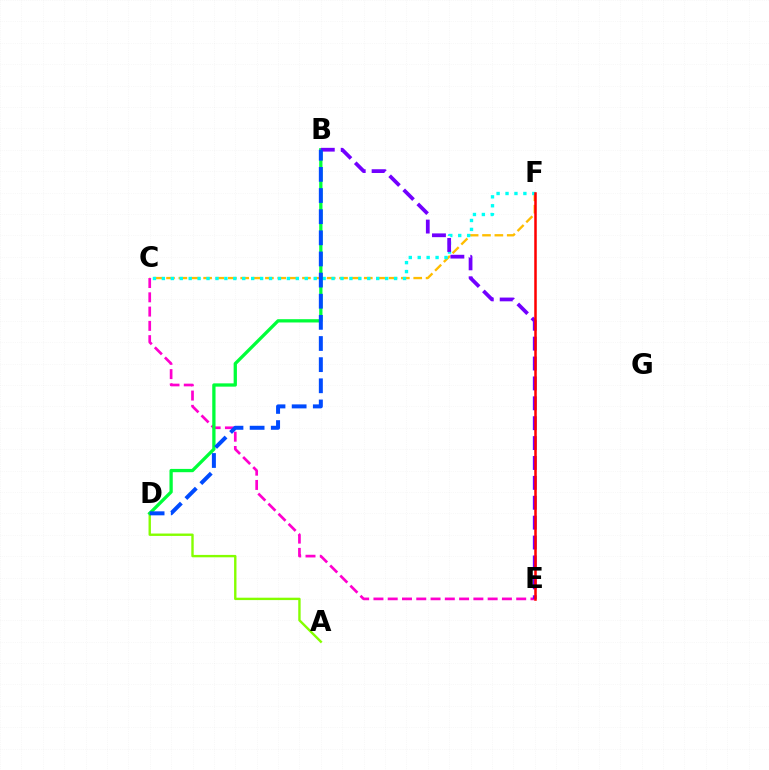{('C', 'F'): [{'color': '#ffbd00', 'line_style': 'dashed', 'thickness': 1.68}, {'color': '#00fff6', 'line_style': 'dotted', 'thickness': 2.43}], ('A', 'D'): [{'color': '#84ff00', 'line_style': 'solid', 'thickness': 1.72}], ('C', 'E'): [{'color': '#ff00cf', 'line_style': 'dashed', 'thickness': 1.94}], ('B', 'D'): [{'color': '#00ff39', 'line_style': 'solid', 'thickness': 2.37}, {'color': '#004bff', 'line_style': 'dashed', 'thickness': 2.87}], ('B', 'E'): [{'color': '#7200ff', 'line_style': 'dashed', 'thickness': 2.7}], ('E', 'F'): [{'color': '#ff0000', 'line_style': 'solid', 'thickness': 1.82}]}